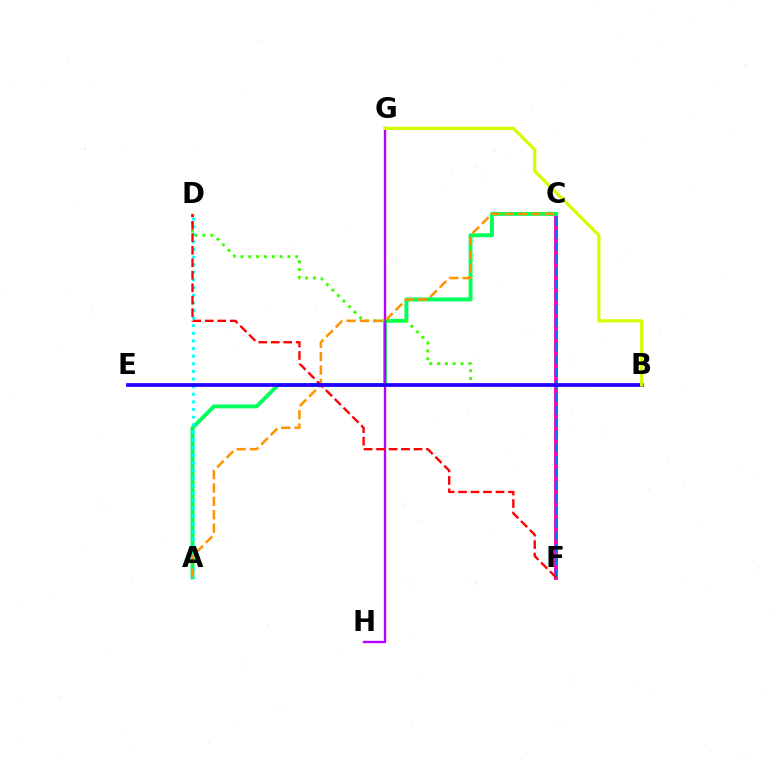{('C', 'F'): [{'color': '#ff00ac', 'line_style': 'solid', 'thickness': 2.78}, {'color': '#0074ff', 'line_style': 'dashed', 'thickness': 1.71}], ('A', 'C'): [{'color': '#00ff5c', 'line_style': 'solid', 'thickness': 2.82}, {'color': '#ff9400', 'line_style': 'dashed', 'thickness': 1.82}], ('G', 'H'): [{'color': '#b900ff', 'line_style': 'solid', 'thickness': 1.69}], ('A', 'D'): [{'color': '#00fff6', 'line_style': 'dotted', 'thickness': 2.07}], ('B', 'D'): [{'color': '#3dff00', 'line_style': 'dotted', 'thickness': 2.13}], ('D', 'F'): [{'color': '#ff0000', 'line_style': 'dashed', 'thickness': 1.69}], ('B', 'E'): [{'color': '#2500ff', 'line_style': 'solid', 'thickness': 2.7}], ('B', 'G'): [{'color': '#d1ff00', 'line_style': 'solid', 'thickness': 2.3}]}